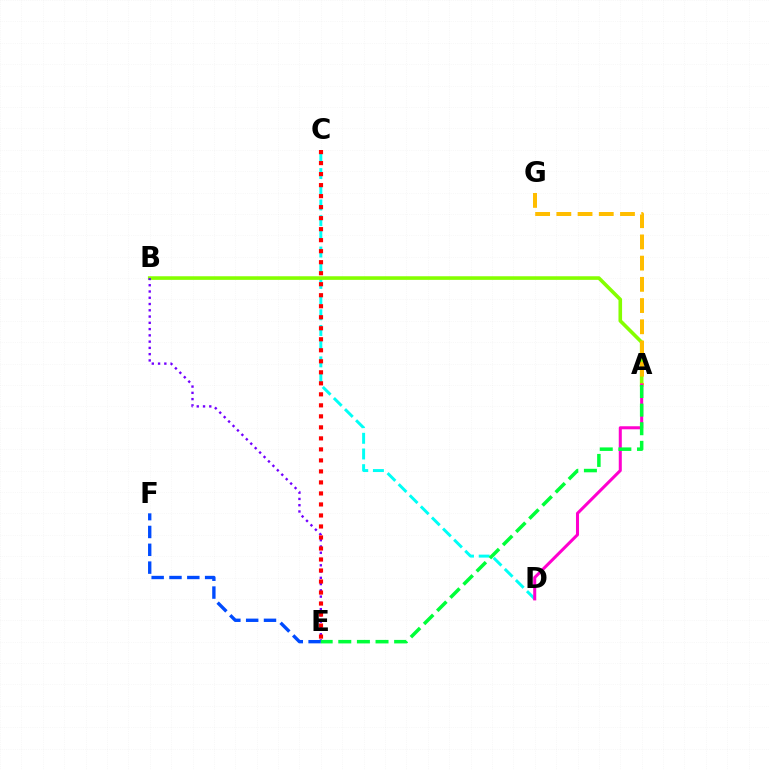{('C', 'D'): [{'color': '#00fff6', 'line_style': 'dashed', 'thickness': 2.13}], ('A', 'B'): [{'color': '#84ff00', 'line_style': 'solid', 'thickness': 2.6}], ('A', 'G'): [{'color': '#ffbd00', 'line_style': 'dashed', 'thickness': 2.88}], ('B', 'E'): [{'color': '#7200ff', 'line_style': 'dotted', 'thickness': 1.7}], ('C', 'E'): [{'color': '#ff0000', 'line_style': 'dotted', 'thickness': 2.99}], ('A', 'D'): [{'color': '#ff00cf', 'line_style': 'solid', 'thickness': 2.19}], ('E', 'F'): [{'color': '#004bff', 'line_style': 'dashed', 'thickness': 2.42}], ('A', 'E'): [{'color': '#00ff39', 'line_style': 'dashed', 'thickness': 2.53}]}